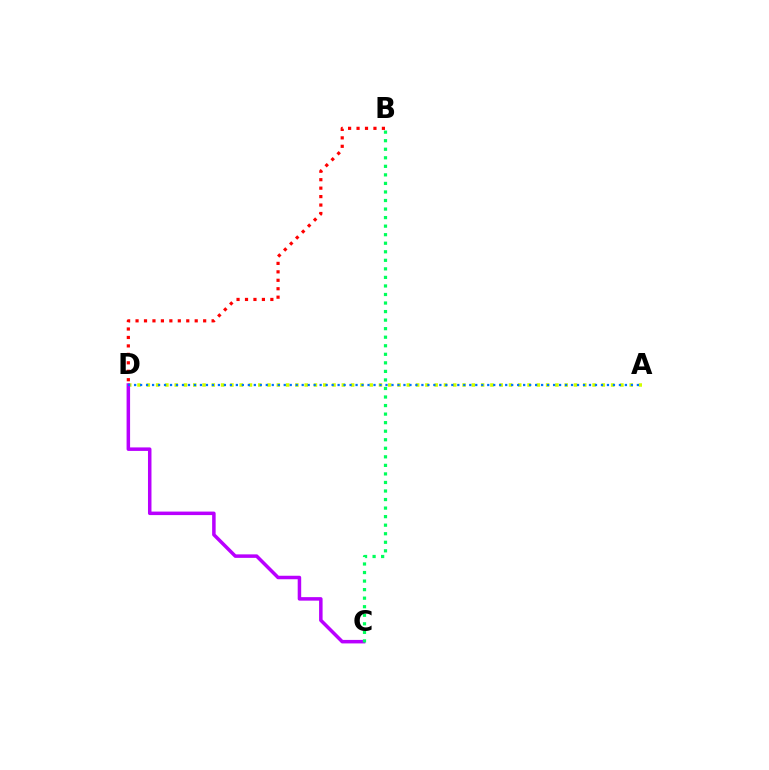{('A', 'D'): [{'color': '#d1ff00', 'line_style': 'dotted', 'thickness': 2.52}, {'color': '#0074ff', 'line_style': 'dotted', 'thickness': 1.63}], ('C', 'D'): [{'color': '#b900ff', 'line_style': 'solid', 'thickness': 2.52}], ('B', 'C'): [{'color': '#00ff5c', 'line_style': 'dotted', 'thickness': 2.32}], ('B', 'D'): [{'color': '#ff0000', 'line_style': 'dotted', 'thickness': 2.3}]}